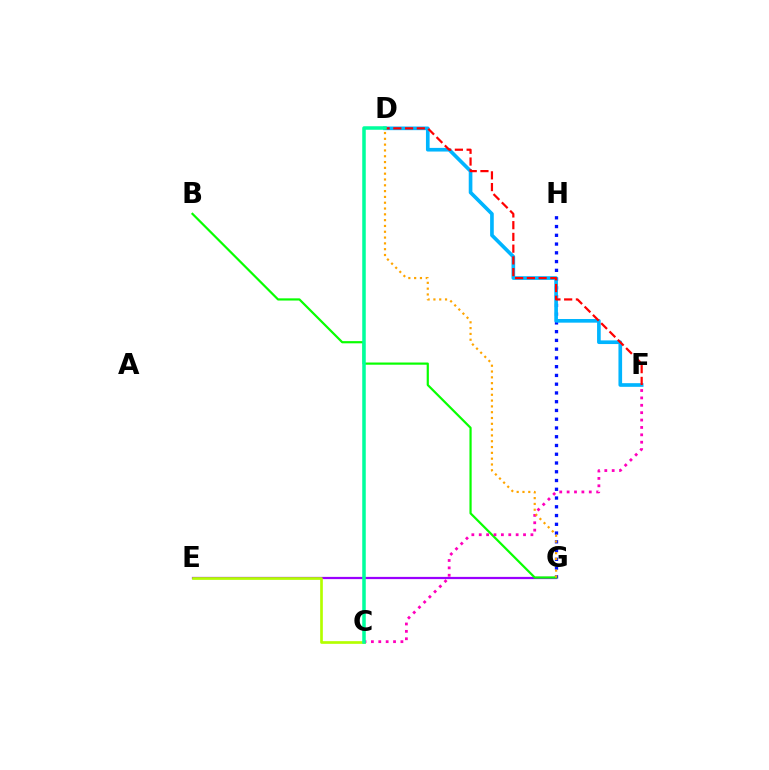{('G', 'H'): [{'color': '#0010ff', 'line_style': 'dotted', 'thickness': 2.38}], ('D', 'F'): [{'color': '#00b5ff', 'line_style': 'solid', 'thickness': 2.63}, {'color': '#ff0000', 'line_style': 'dashed', 'thickness': 1.59}], ('E', 'G'): [{'color': '#9b00ff', 'line_style': 'solid', 'thickness': 1.61}], ('B', 'G'): [{'color': '#08ff00', 'line_style': 'solid', 'thickness': 1.58}], ('C', 'E'): [{'color': '#b3ff00', 'line_style': 'solid', 'thickness': 1.93}], ('C', 'F'): [{'color': '#ff00bd', 'line_style': 'dotted', 'thickness': 2.01}], ('D', 'G'): [{'color': '#ffa500', 'line_style': 'dotted', 'thickness': 1.58}], ('C', 'D'): [{'color': '#00ff9d', 'line_style': 'solid', 'thickness': 2.54}]}